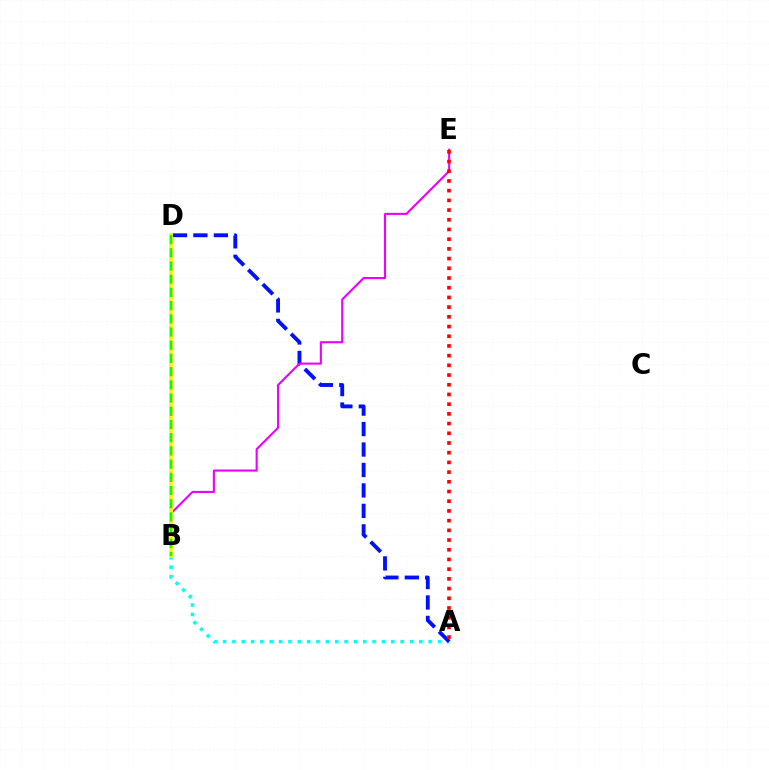{('A', 'B'): [{'color': '#00fff6', 'line_style': 'dotted', 'thickness': 2.54}], ('A', 'D'): [{'color': '#0010ff', 'line_style': 'dashed', 'thickness': 2.78}], ('B', 'E'): [{'color': '#ee00ff', 'line_style': 'solid', 'thickness': 1.52}], ('B', 'D'): [{'color': '#fcf500', 'line_style': 'solid', 'thickness': 2.67}, {'color': '#08ff00', 'line_style': 'dashed', 'thickness': 1.79}], ('A', 'E'): [{'color': '#ff0000', 'line_style': 'dotted', 'thickness': 2.64}]}